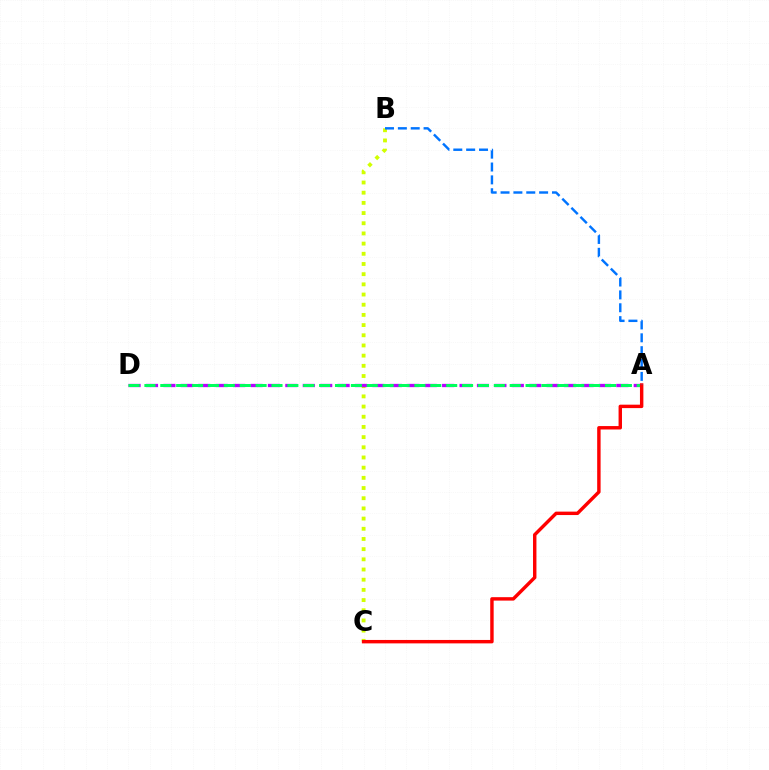{('B', 'C'): [{'color': '#d1ff00', 'line_style': 'dotted', 'thickness': 2.77}], ('A', 'D'): [{'color': '#b900ff', 'line_style': 'dashed', 'thickness': 2.37}, {'color': '#00ff5c', 'line_style': 'dashed', 'thickness': 2.16}], ('A', 'C'): [{'color': '#ff0000', 'line_style': 'solid', 'thickness': 2.47}], ('A', 'B'): [{'color': '#0074ff', 'line_style': 'dashed', 'thickness': 1.75}]}